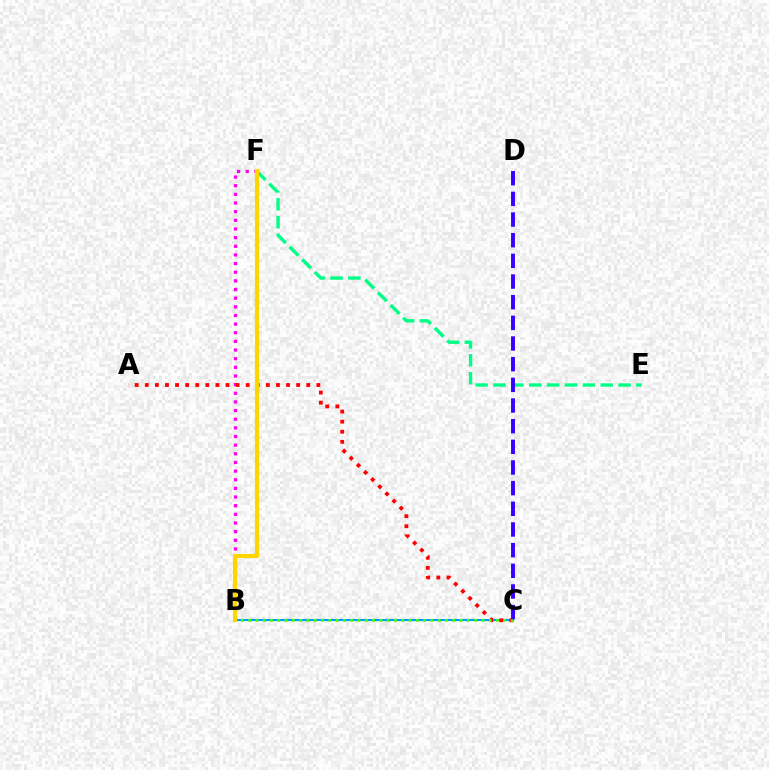{('B', 'C'): [{'color': '#009eff', 'line_style': 'solid', 'thickness': 1.51}, {'color': '#4fff00', 'line_style': 'dotted', 'thickness': 1.98}], ('B', 'F'): [{'color': '#ff00ed', 'line_style': 'dotted', 'thickness': 2.35}, {'color': '#ffd500', 'line_style': 'solid', 'thickness': 3.0}], ('A', 'C'): [{'color': '#ff0000', 'line_style': 'dotted', 'thickness': 2.74}], ('E', 'F'): [{'color': '#00ff86', 'line_style': 'dashed', 'thickness': 2.43}], ('C', 'D'): [{'color': '#3700ff', 'line_style': 'dashed', 'thickness': 2.81}]}